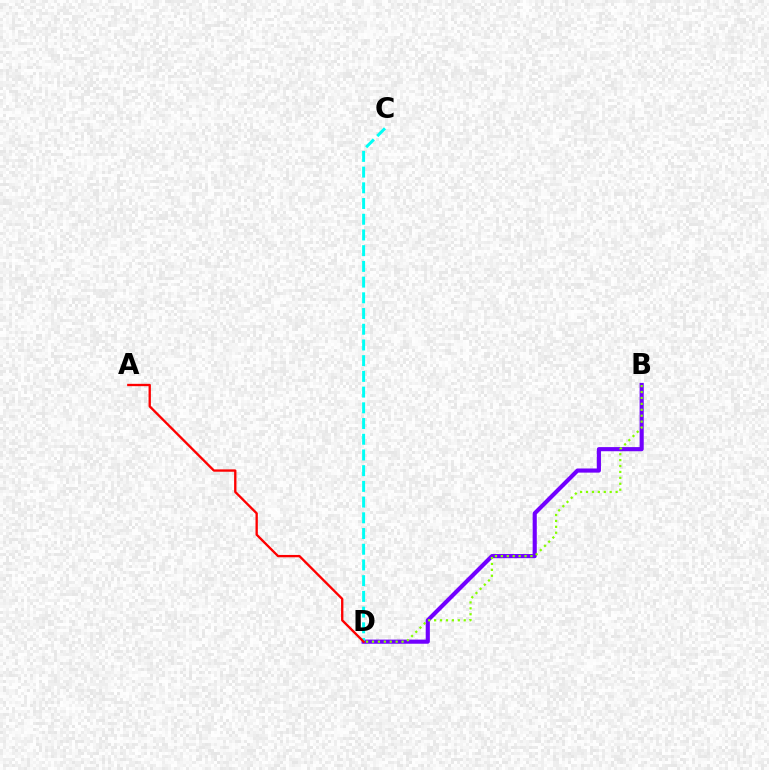{('B', 'D'): [{'color': '#7200ff', 'line_style': 'solid', 'thickness': 2.98}, {'color': '#84ff00', 'line_style': 'dotted', 'thickness': 1.61}], ('C', 'D'): [{'color': '#00fff6', 'line_style': 'dashed', 'thickness': 2.13}], ('A', 'D'): [{'color': '#ff0000', 'line_style': 'solid', 'thickness': 1.68}]}